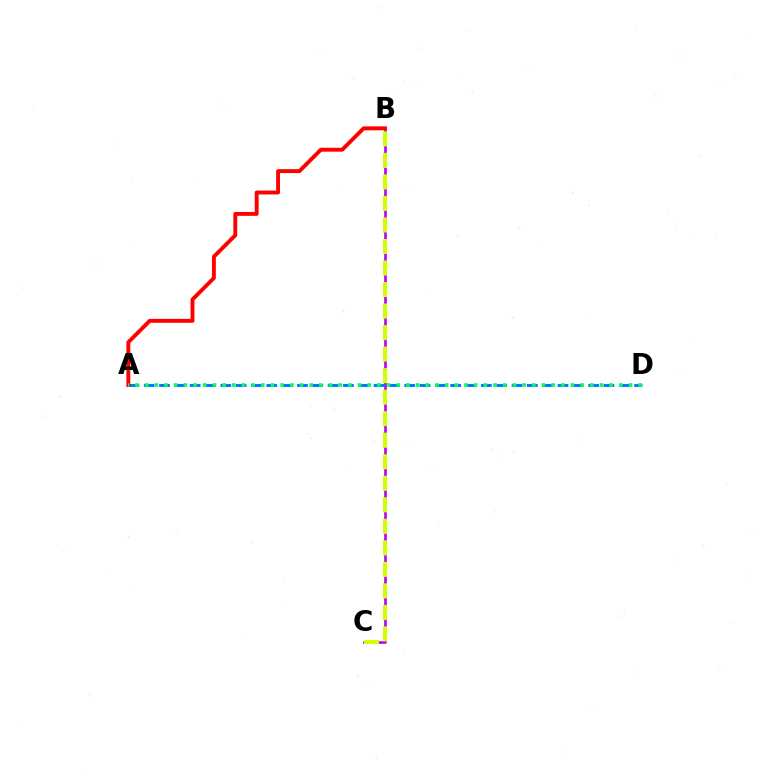{('B', 'C'): [{'color': '#b900ff', 'line_style': 'solid', 'thickness': 1.91}, {'color': '#d1ff00', 'line_style': 'dashed', 'thickness': 2.92}], ('A', 'D'): [{'color': '#0074ff', 'line_style': 'dashed', 'thickness': 2.08}, {'color': '#00ff5c', 'line_style': 'dotted', 'thickness': 2.63}], ('A', 'B'): [{'color': '#ff0000', 'line_style': 'solid', 'thickness': 2.81}]}